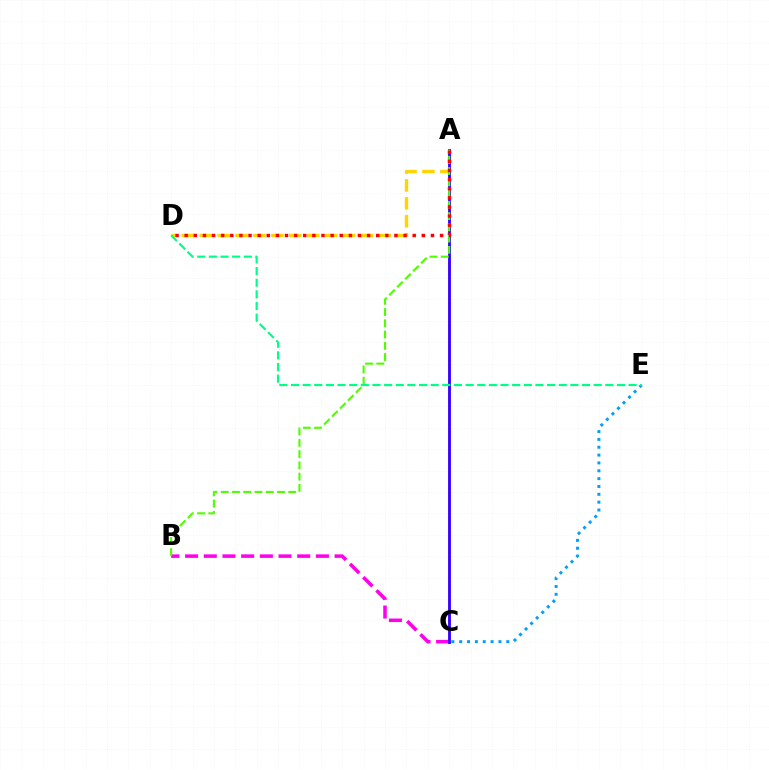{('B', 'C'): [{'color': '#ff00ed', 'line_style': 'dashed', 'thickness': 2.54}], ('A', 'D'): [{'color': '#ffd500', 'line_style': 'dashed', 'thickness': 2.43}, {'color': '#ff0000', 'line_style': 'dotted', 'thickness': 2.48}], ('A', 'C'): [{'color': '#3700ff', 'line_style': 'solid', 'thickness': 2.06}], ('A', 'B'): [{'color': '#4fff00', 'line_style': 'dashed', 'thickness': 1.53}], ('C', 'E'): [{'color': '#009eff', 'line_style': 'dotted', 'thickness': 2.13}], ('D', 'E'): [{'color': '#00ff86', 'line_style': 'dashed', 'thickness': 1.58}]}